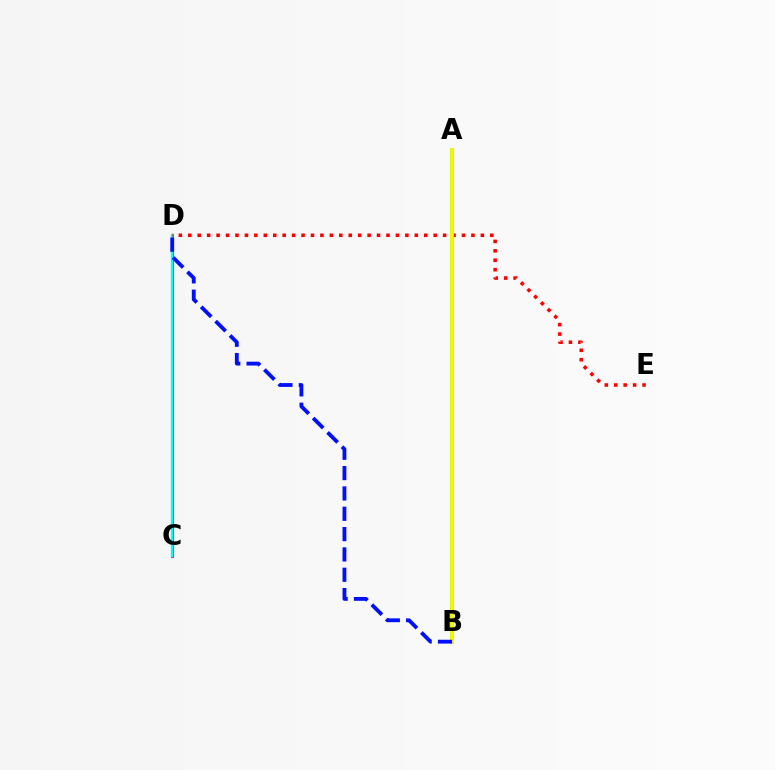{('C', 'D'): [{'color': '#ee00ff', 'line_style': 'solid', 'thickness': 2.12}, {'color': '#00fff6', 'line_style': 'solid', 'thickness': 1.69}], ('A', 'B'): [{'color': '#08ff00', 'line_style': 'solid', 'thickness': 2.58}, {'color': '#fcf500', 'line_style': 'solid', 'thickness': 2.67}], ('D', 'E'): [{'color': '#ff0000', 'line_style': 'dotted', 'thickness': 2.56}], ('B', 'D'): [{'color': '#0010ff', 'line_style': 'dashed', 'thickness': 2.76}]}